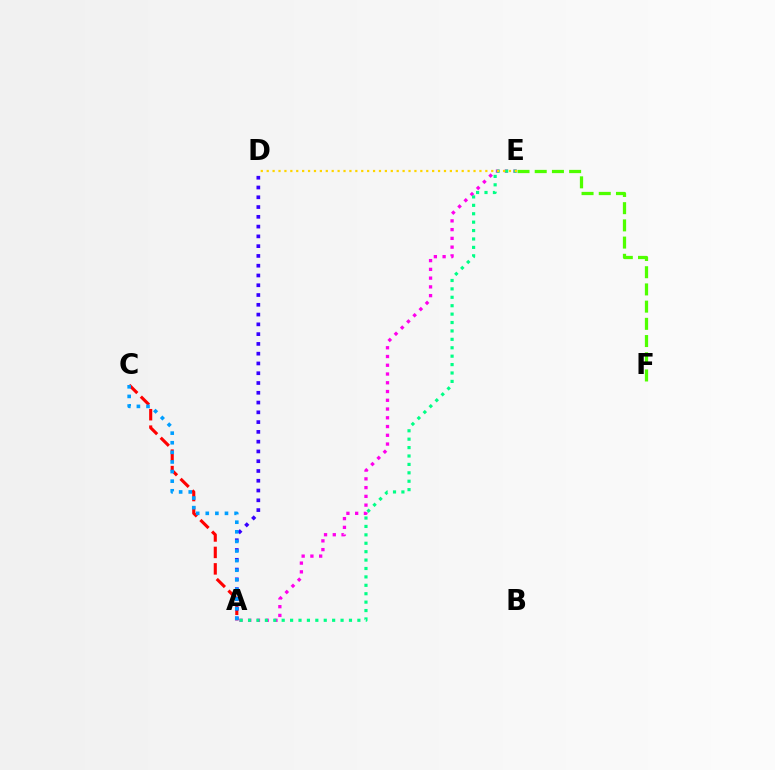{('A', 'E'): [{'color': '#ff00ed', 'line_style': 'dotted', 'thickness': 2.38}, {'color': '#00ff86', 'line_style': 'dotted', 'thickness': 2.29}], ('A', 'C'): [{'color': '#ff0000', 'line_style': 'dashed', 'thickness': 2.24}, {'color': '#009eff', 'line_style': 'dotted', 'thickness': 2.61}], ('D', 'E'): [{'color': '#ffd500', 'line_style': 'dotted', 'thickness': 1.61}], ('E', 'F'): [{'color': '#4fff00', 'line_style': 'dashed', 'thickness': 2.34}], ('A', 'D'): [{'color': '#3700ff', 'line_style': 'dotted', 'thickness': 2.66}]}